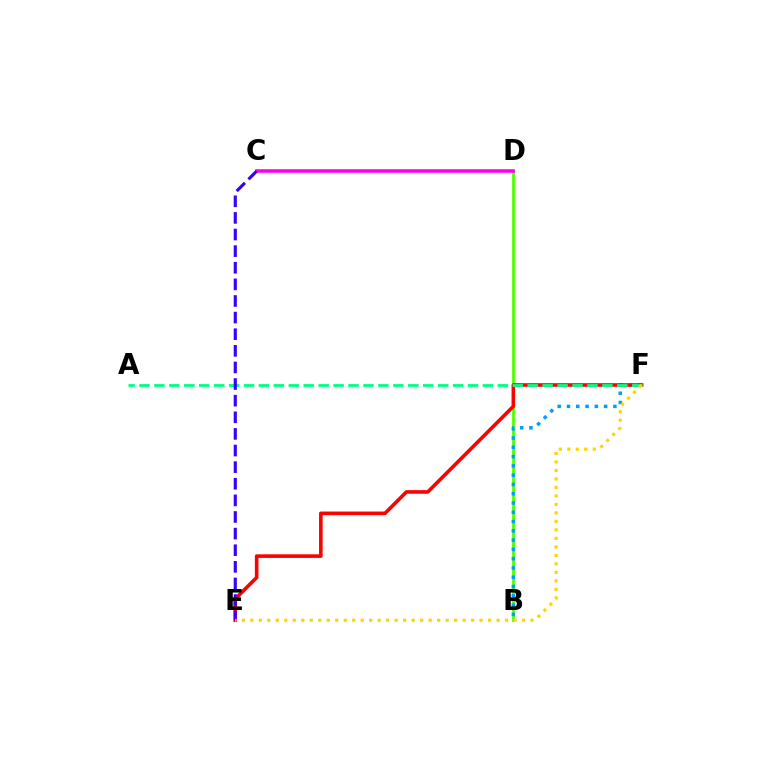{('B', 'D'): [{'color': '#4fff00', 'line_style': 'solid', 'thickness': 2.0}], ('B', 'F'): [{'color': '#009eff', 'line_style': 'dotted', 'thickness': 2.52}], ('E', 'F'): [{'color': '#ff0000', 'line_style': 'solid', 'thickness': 2.6}, {'color': '#ffd500', 'line_style': 'dotted', 'thickness': 2.31}], ('A', 'F'): [{'color': '#00ff86', 'line_style': 'dashed', 'thickness': 2.03}], ('C', 'D'): [{'color': '#ff00ed', 'line_style': 'solid', 'thickness': 2.59}], ('C', 'E'): [{'color': '#3700ff', 'line_style': 'dashed', 'thickness': 2.26}]}